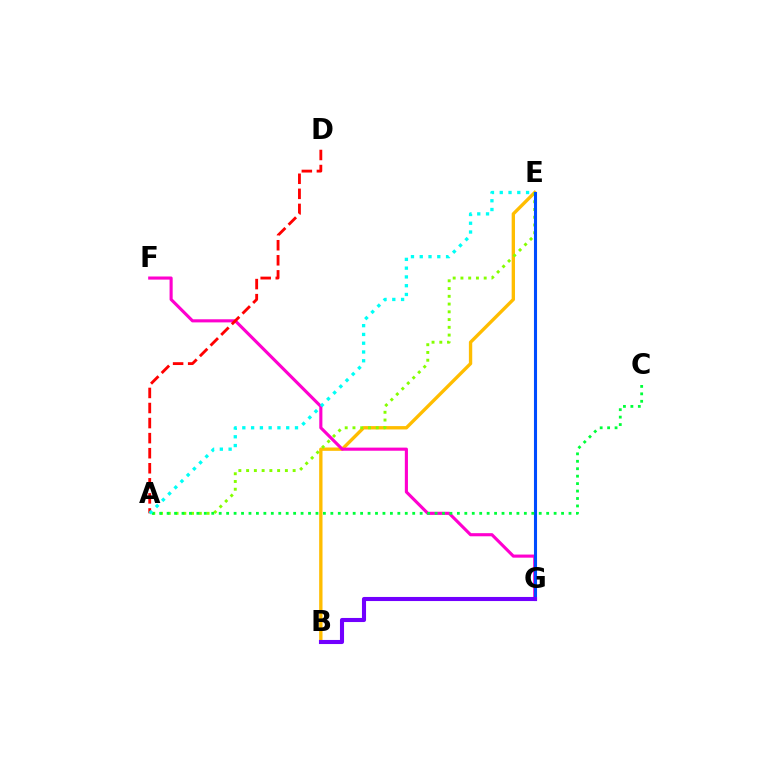{('B', 'E'): [{'color': '#ffbd00', 'line_style': 'solid', 'thickness': 2.41}], ('F', 'G'): [{'color': '#ff00cf', 'line_style': 'solid', 'thickness': 2.24}], ('A', 'E'): [{'color': '#84ff00', 'line_style': 'dotted', 'thickness': 2.11}, {'color': '#00fff6', 'line_style': 'dotted', 'thickness': 2.38}], ('A', 'D'): [{'color': '#ff0000', 'line_style': 'dashed', 'thickness': 2.05}], ('E', 'G'): [{'color': '#004bff', 'line_style': 'solid', 'thickness': 2.21}], ('B', 'G'): [{'color': '#7200ff', 'line_style': 'solid', 'thickness': 2.94}], ('A', 'C'): [{'color': '#00ff39', 'line_style': 'dotted', 'thickness': 2.02}]}